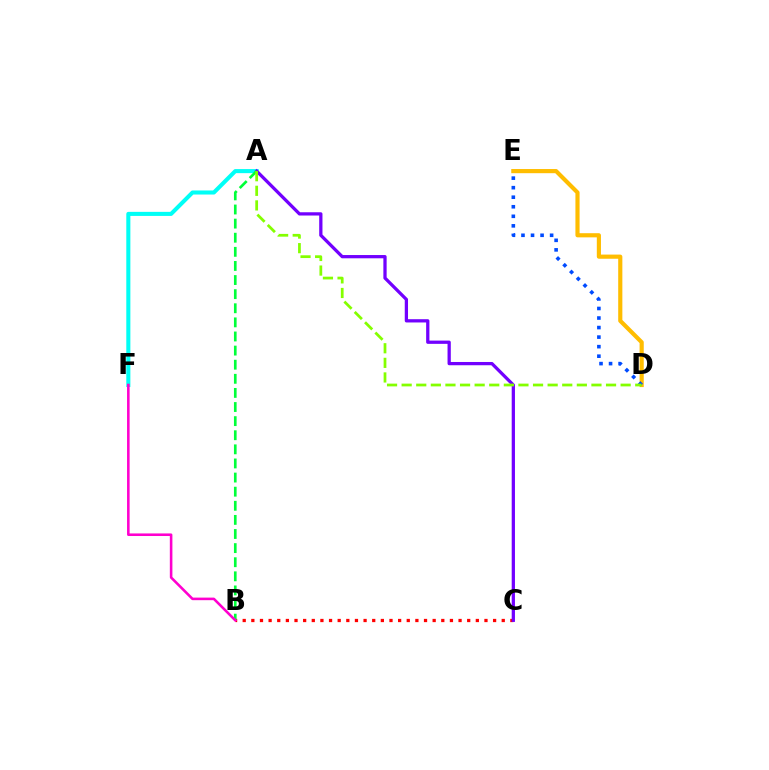{('B', 'C'): [{'color': '#ff0000', 'line_style': 'dotted', 'thickness': 2.35}], ('A', 'F'): [{'color': '#00fff6', 'line_style': 'solid', 'thickness': 2.93}], ('A', 'C'): [{'color': '#7200ff', 'line_style': 'solid', 'thickness': 2.35}], ('A', 'B'): [{'color': '#00ff39', 'line_style': 'dashed', 'thickness': 1.92}], ('D', 'E'): [{'color': '#ffbd00', 'line_style': 'solid', 'thickness': 2.99}, {'color': '#004bff', 'line_style': 'dotted', 'thickness': 2.59}], ('B', 'F'): [{'color': '#ff00cf', 'line_style': 'solid', 'thickness': 1.86}], ('A', 'D'): [{'color': '#84ff00', 'line_style': 'dashed', 'thickness': 1.98}]}